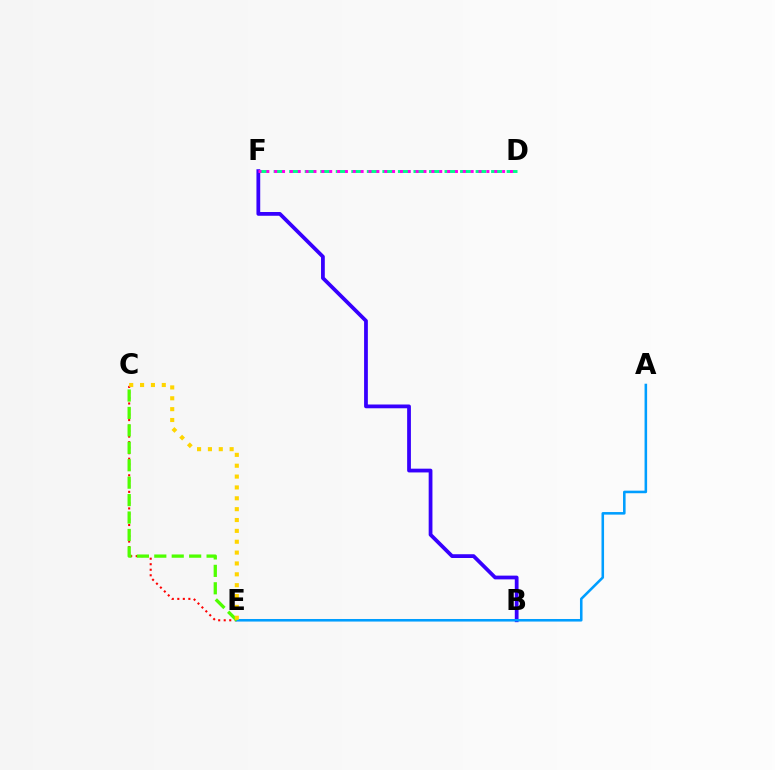{('C', 'E'): [{'color': '#ff0000', 'line_style': 'dotted', 'thickness': 1.5}, {'color': '#4fff00', 'line_style': 'dashed', 'thickness': 2.37}, {'color': '#ffd500', 'line_style': 'dotted', 'thickness': 2.95}], ('D', 'F'): [{'color': '#00ff86', 'line_style': 'dashed', 'thickness': 2.11}, {'color': '#ff00ed', 'line_style': 'dotted', 'thickness': 2.14}], ('B', 'F'): [{'color': '#3700ff', 'line_style': 'solid', 'thickness': 2.71}], ('A', 'E'): [{'color': '#009eff', 'line_style': 'solid', 'thickness': 1.84}]}